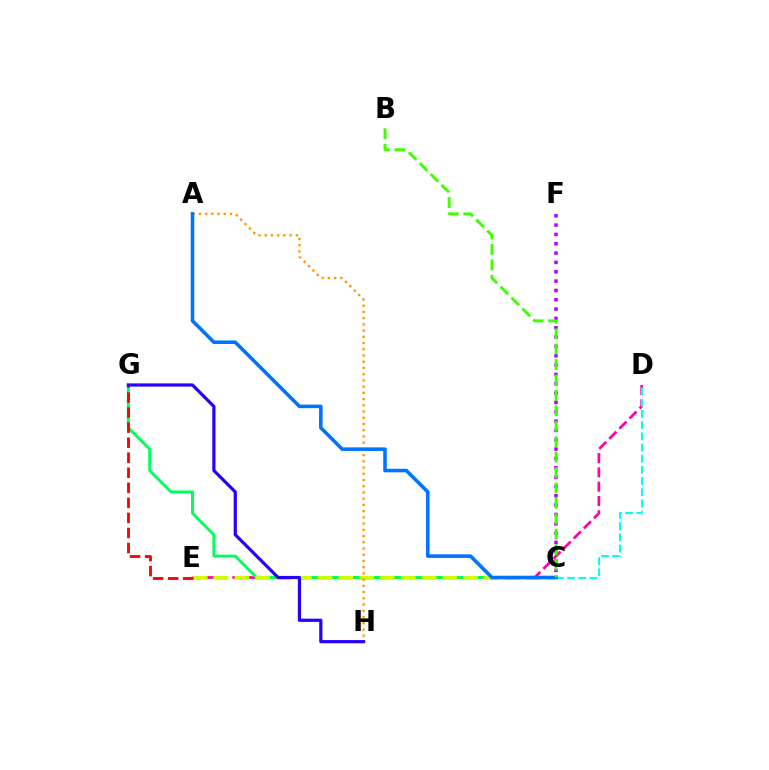{('D', 'E'): [{'color': '#ff00ac', 'line_style': 'dashed', 'thickness': 1.94}], ('C', 'G'): [{'color': '#00ff5c', 'line_style': 'solid', 'thickness': 2.13}], ('C', 'E'): [{'color': '#d1ff00', 'line_style': 'dashed', 'thickness': 2.83}], ('C', 'D'): [{'color': '#00fff6', 'line_style': 'dashed', 'thickness': 1.52}], ('A', 'H'): [{'color': '#ff9400', 'line_style': 'dotted', 'thickness': 1.69}], ('C', 'F'): [{'color': '#b900ff', 'line_style': 'dotted', 'thickness': 2.54}], ('E', 'G'): [{'color': '#ff0000', 'line_style': 'dashed', 'thickness': 2.04}], ('A', 'C'): [{'color': '#0074ff', 'line_style': 'solid', 'thickness': 2.58}], ('B', 'C'): [{'color': '#3dff00', 'line_style': 'dashed', 'thickness': 2.1}], ('G', 'H'): [{'color': '#2500ff', 'line_style': 'solid', 'thickness': 2.3}]}